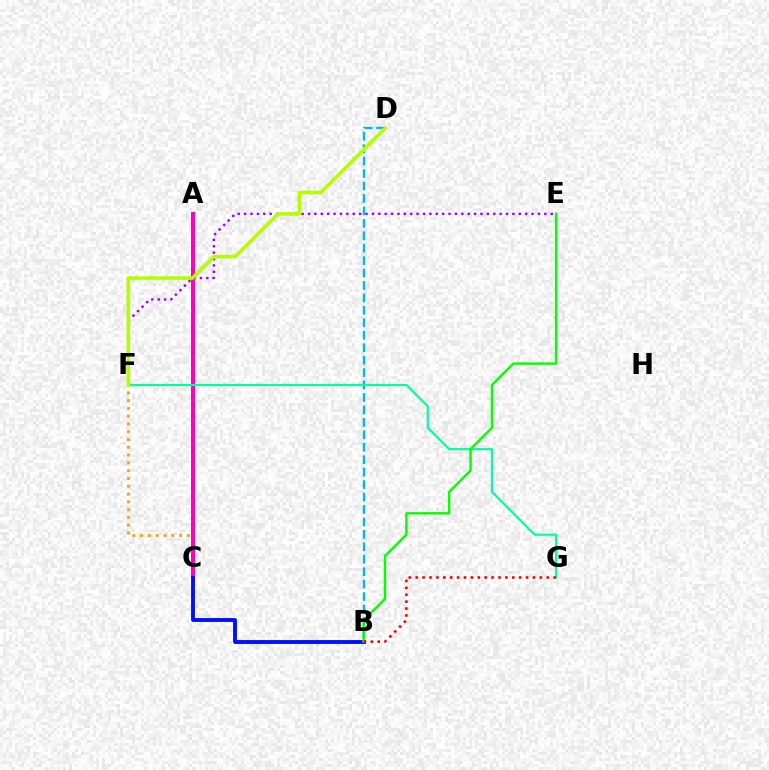{('E', 'F'): [{'color': '#9b00ff', 'line_style': 'dotted', 'thickness': 1.74}], ('B', 'D'): [{'color': '#00b5ff', 'line_style': 'dashed', 'thickness': 1.69}], ('C', 'F'): [{'color': '#ffa500', 'line_style': 'dotted', 'thickness': 2.12}], ('A', 'C'): [{'color': '#ff00bd', 'line_style': 'solid', 'thickness': 2.89}], ('B', 'C'): [{'color': '#0010ff', 'line_style': 'solid', 'thickness': 2.79}], ('F', 'G'): [{'color': '#00ff9d', 'line_style': 'solid', 'thickness': 1.56}], ('B', 'E'): [{'color': '#08ff00', 'line_style': 'solid', 'thickness': 1.76}], ('B', 'G'): [{'color': '#ff0000', 'line_style': 'dotted', 'thickness': 1.87}], ('D', 'F'): [{'color': '#b3ff00', 'line_style': 'solid', 'thickness': 2.58}]}